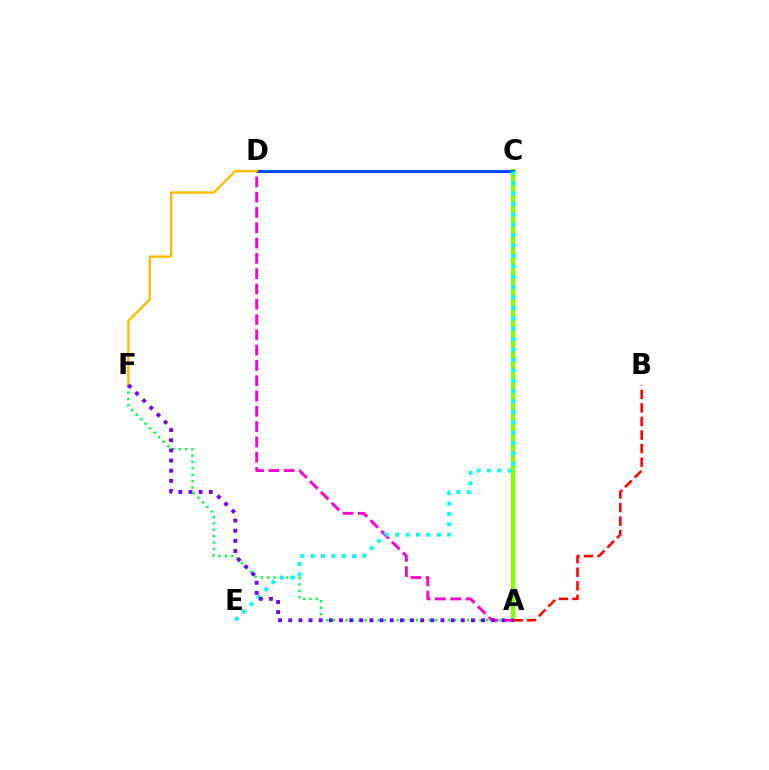{('A', 'F'): [{'color': '#00ff39', 'line_style': 'dotted', 'thickness': 1.73}, {'color': '#7200ff', 'line_style': 'dotted', 'thickness': 2.76}], ('A', 'C'): [{'color': '#84ff00', 'line_style': 'solid', 'thickness': 2.99}], ('A', 'B'): [{'color': '#ff0000', 'line_style': 'dashed', 'thickness': 1.84}], ('C', 'D'): [{'color': '#004bff', 'line_style': 'solid', 'thickness': 2.25}], ('A', 'D'): [{'color': '#ff00cf', 'line_style': 'dashed', 'thickness': 2.08}], ('C', 'E'): [{'color': '#00fff6', 'line_style': 'dotted', 'thickness': 2.82}], ('D', 'F'): [{'color': '#ffbd00', 'line_style': 'solid', 'thickness': 1.74}]}